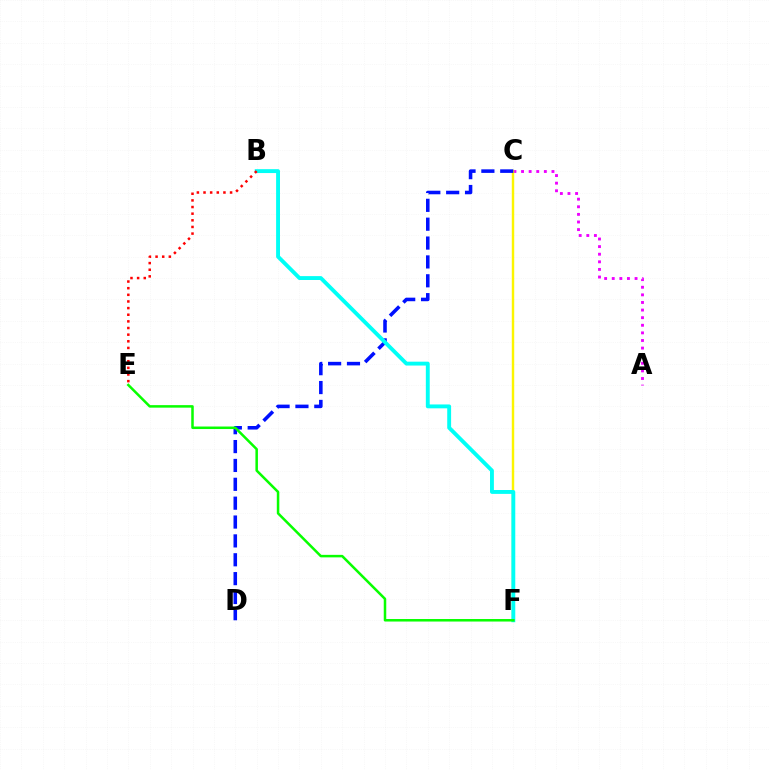{('A', 'C'): [{'color': '#ee00ff', 'line_style': 'dotted', 'thickness': 2.07}], ('C', 'F'): [{'color': '#fcf500', 'line_style': 'solid', 'thickness': 1.75}], ('C', 'D'): [{'color': '#0010ff', 'line_style': 'dashed', 'thickness': 2.56}], ('B', 'F'): [{'color': '#00fff6', 'line_style': 'solid', 'thickness': 2.8}], ('B', 'E'): [{'color': '#ff0000', 'line_style': 'dotted', 'thickness': 1.8}], ('E', 'F'): [{'color': '#08ff00', 'line_style': 'solid', 'thickness': 1.81}]}